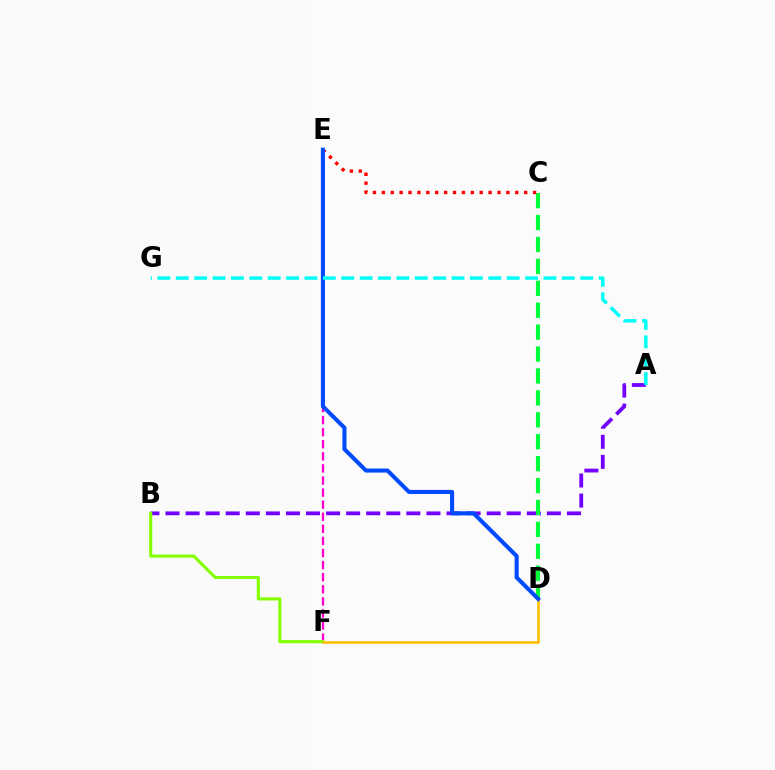{('E', 'F'): [{'color': '#ff00cf', 'line_style': 'dashed', 'thickness': 1.64}], ('A', 'B'): [{'color': '#7200ff', 'line_style': 'dashed', 'thickness': 2.73}], ('B', 'F'): [{'color': '#84ff00', 'line_style': 'solid', 'thickness': 2.24}], ('C', 'D'): [{'color': '#00ff39', 'line_style': 'dashed', 'thickness': 2.98}], ('D', 'F'): [{'color': '#ffbd00', 'line_style': 'solid', 'thickness': 1.84}], ('C', 'E'): [{'color': '#ff0000', 'line_style': 'dotted', 'thickness': 2.42}], ('D', 'E'): [{'color': '#004bff', 'line_style': 'solid', 'thickness': 2.93}], ('A', 'G'): [{'color': '#00fff6', 'line_style': 'dashed', 'thickness': 2.5}]}